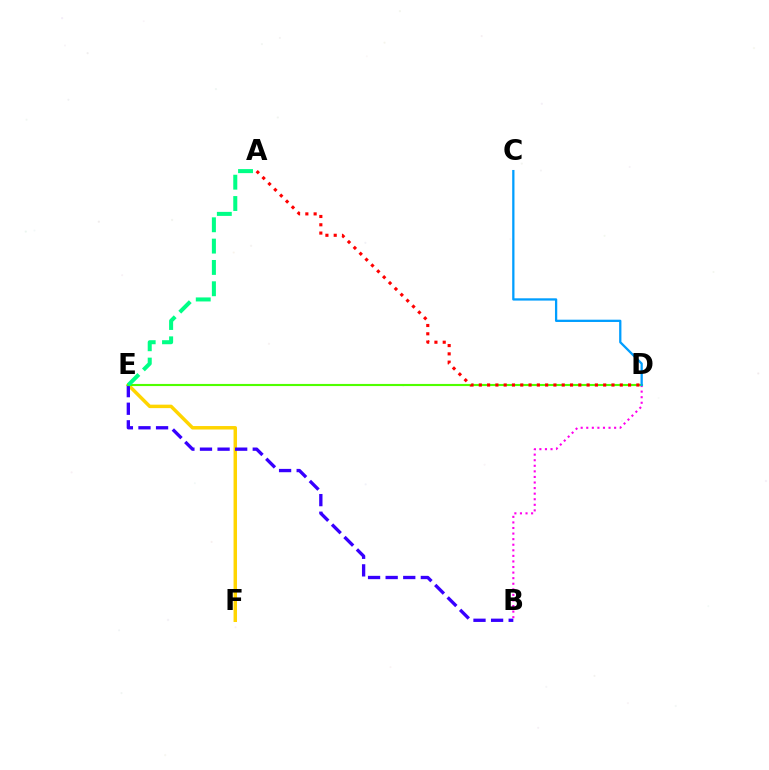{('E', 'F'): [{'color': '#ffd500', 'line_style': 'solid', 'thickness': 2.49}], ('B', 'E'): [{'color': '#3700ff', 'line_style': 'dashed', 'thickness': 2.39}], ('B', 'D'): [{'color': '#ff00ed', 'line_style': 'dotted', 'thickness': 1.51}], ('D', 'E'): [{'color': '#4fff00', 'line_style': 'solid', 'thickness': 1.54}], ('A', 'E'): [{'color': '#00ff86', 'line_style': 'dashed', 'thickness': 2.9}], ('C', 'D'): [{'color': '#009eff', 'line_style': 'solid', 'thickness': 1.64}], ('A', 'D'): [{'color': '#ff0000', 'line_style': 'dotted', 'thickness': 2.25}]}